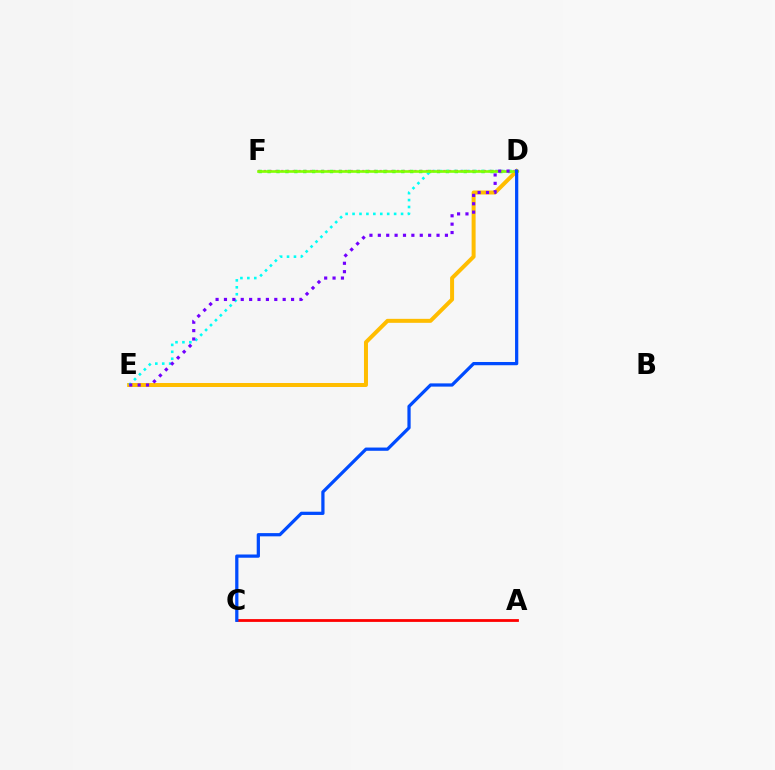{('D', 'E'): [{'color': '#ffbd00', 'line_style': 'solid', 'thickness': 2.87}, {'color': '#00fff6', 'line_style': 'dotted', 'thickness': 1.88}, {'color': '#7200ff', 'line_style': 'dotted', 'thickness': 2.28}], ('D', 'F'): [{'color': '#00ff39', 'line_style': 'dotted', 'thickness': 2.42}, {'color': '#ff00cf', 'line_style': 'dotted', 'thickness': 1.57}, {'color': '#84ff00', 'line_style': 'solid', 'thickness': 1.9}], ('A', 'C'): [{'color': '#ff0000', 'line_style': 'solid', 'thickness': 2.01}], ('C', 'D'): [{'color': '#004bff', 'line_style': 'solid', 'thickness': 2.33}]}